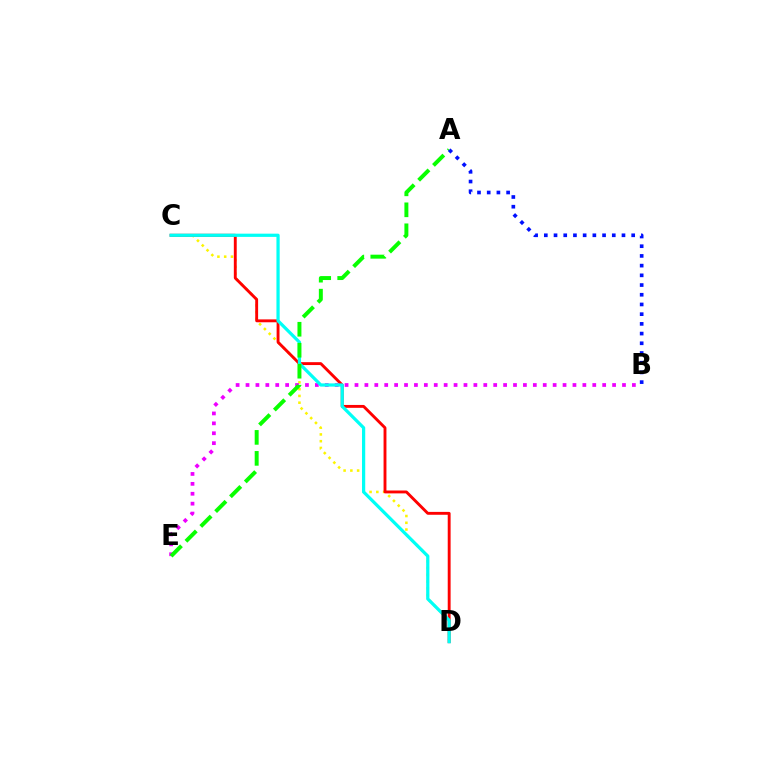{('C', 'D'): [{'color': '#fcf500', 'line_style': 'dotted', 'thickness': 1.84}, {'color': '#ff0000', 'line_style': 'solid', 'thickness': 2.08}, {'color': '#00fff6', 'line_style': 'solid', 'thickness': 2.32}], ('B', 'E'): [{'color': '#ee00ff', 'line_style': 'dotted', 'thickness': 2.69}], ('A', 'E'): [{'color': '#08ff00', 'line_style': 'dashed', 'thickness': 2.85}], ('A', 'B'): [{'color': '#0010ff', 'line_style': 'dotted', 'thickness': 2.64}]}